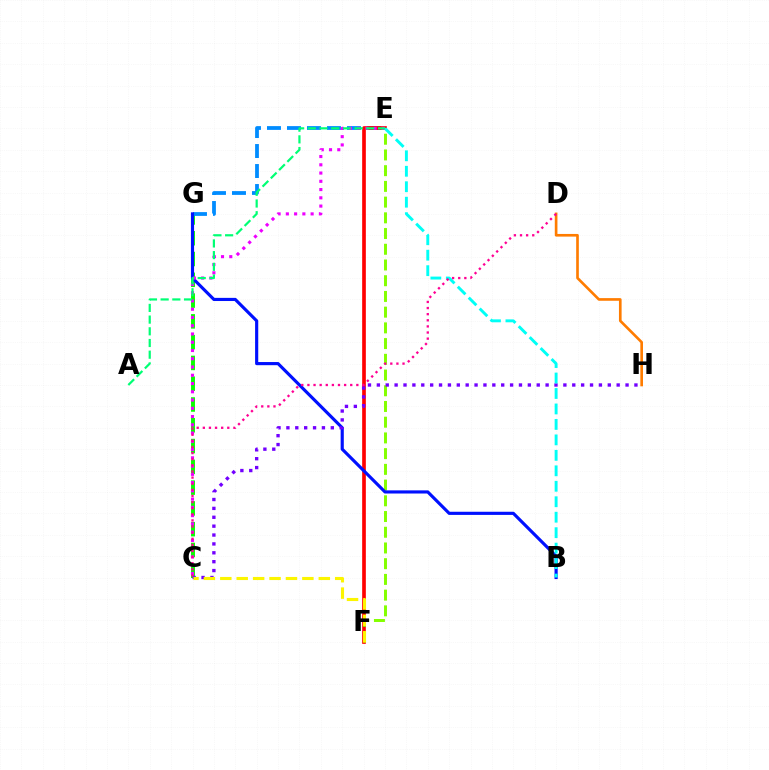{('C', 'G'): [{'color': '#08ff00', 'line_style': 'dashed', 'thickness': 2.82}], ('E', 'G'): [{'color': '#008cff', 'line_style': 'dashed', 'thickness': 2.72}], ('E', 'F'): [{'color': '#ff0000', 'line_style': 'solid', 'thickness': 2.65}, {'color': '#84ff00', 'line_style': 'dashed', 'thickness': 2.14}], ('B', 'G'): [{'color': '#0010ff', 'line_style': 'solid', 'thickness': 2.27}], ('C', 'H'): [{'color': '#7200ff', 'line_style': 'dotted', 'thickness': 2.41}], ('C', 'E'): [{'color': '#ee00ff', 'line_style': 'dotted', 'thickness': 2.24}], ('B', 'E'): [{'color': '#00fff6', 'line_style': 'dashed', 'thickness': 2.1}], ('C', 'F'): [{'color': '#fcf500', 'line_style': 'dashed', 'thickness': 2.23}], ('D', 'H'): [{'color': '#ff7c00', 'line_style': 'solid', 'thickness': 1.91}], ('A', 'E'): [{'color': '#00ff74', 'line_style': 'dashed', 'thickness': 1.59}], ('C', 'D'): [{'color': '#ff0094', 'line_style': 'dotted', 'thickness': 1.66}]}